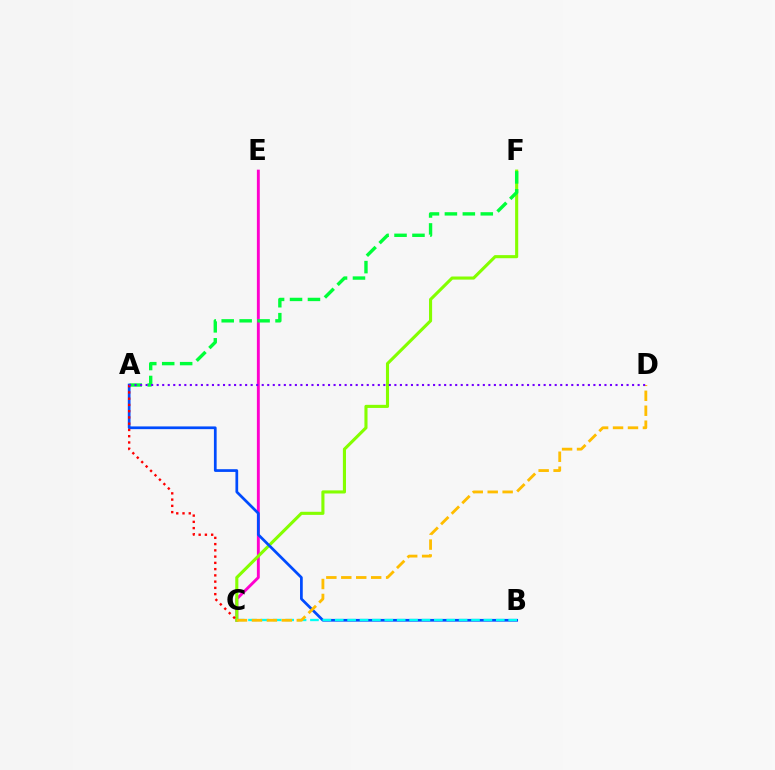{('C', 'E'): [{'color': '#ff00cf', 'line_style': 'solid', 'thickness': 2.09}], ('C', 'F'): [{'color': '#84ff00', 'line_style': 'solid', 'thickness': 2.23}], ('A', 'B'): [{'color': '#004bff', 'line_style': 'solid', 'thickness': 1.96}], ('A', 'F'): [{'color': '#00ff39', 'line_style': 'dashed', 'thickness': 2.44}], ('A', 'C'): [{'color': '#ff0000', 'line_style': 'dotted', 'thickness': 1.7}], ('B', 'C'): [{'color': '#00fff6', 'line_style': 'dashed', 'thickness': 1.68}], ('C', 'D'): [{'color': '#ffbd00', 'line_style': 'dashed', 'thickness': 2.03}], ('A', 'D'): [{'color': '#7200ff', 'line_style': 'dotted', 'thickness': 1.5}]}